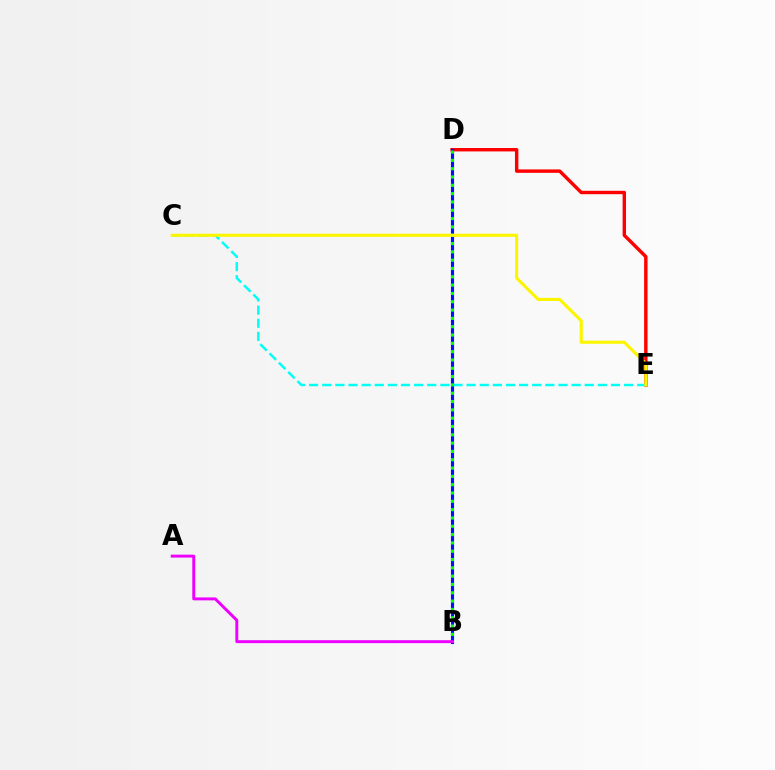{('D', 'E'): [{'color': '#ff0000', 'line_style': 'solid', 'thickness': 2.46}], ('C', 'E'): [{'color': '#00fff6', 'line_style': 'dashed', 'thickness': 1.78}, {'color': '#fcf500', 'line_style': 'solid', 'thickness': 2.23}], ('B', 'D'): [{'color': '#0010ff', 'line_style': 'solid', 'thickness': 2.24}, {'color': '#08ff00', 'line_style': 'dotted', 'thickness': 2.26}], ('A', 'B'): [{'color': '#ee00ff', 'line_style': 'solid', 'thickness': 2.11}]}